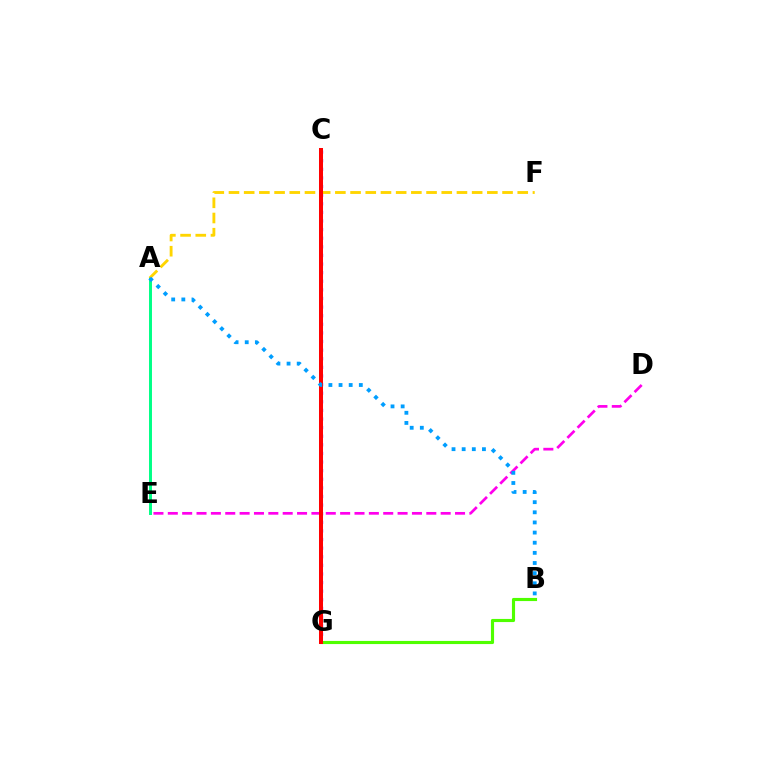{('A', 'E'): [{'color': '#00ff86', 'line_style': 'solid', 'thickness': 2.13}], ('C', 'G'): [{'color': '#3700ff', 'line_style': 'dotted', 'thickness': 2.34}, {'color': '#ff0000', 'line_style': 'solid', 'thickness': 2.89}], ('B', 'G'): [{'color': '#4fff00', 'line_style': 'solid', 'thickness': 2.26}], ('A', 'F'): [{'color': '#ffd500', 'line_style': 'dashed', 'thickness': 2.06}], ('D', 'E'): [{'color': '#ff00ed', 'line_style': 'dashed', 'thickness': 1.95}], ('A', 'B'): [{'color': '#009eff', 'line_style': 'dotted', 'thickness': 2.75}]}